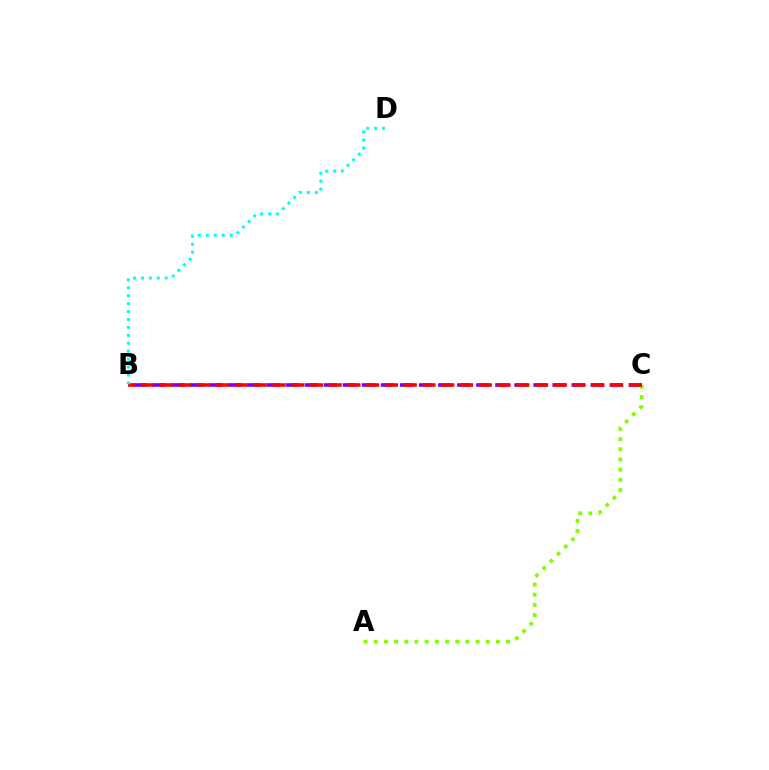{('B', 'C'): [{'color': '#7200ff', 'line_style': 'dashed', 'thickness': 2.59}, {'color': '#ff0000', 'line_style': 'dashed', 'thickness': 2.55}], ('A', 'C'): [{'color': '#84ff00', 'line_style': 'dotted', 'thickness': 2.77}], ('B', 'D'): [{'color': '#00fff6', 'line_style': 'dotted', 'thickness': 2.15}]}